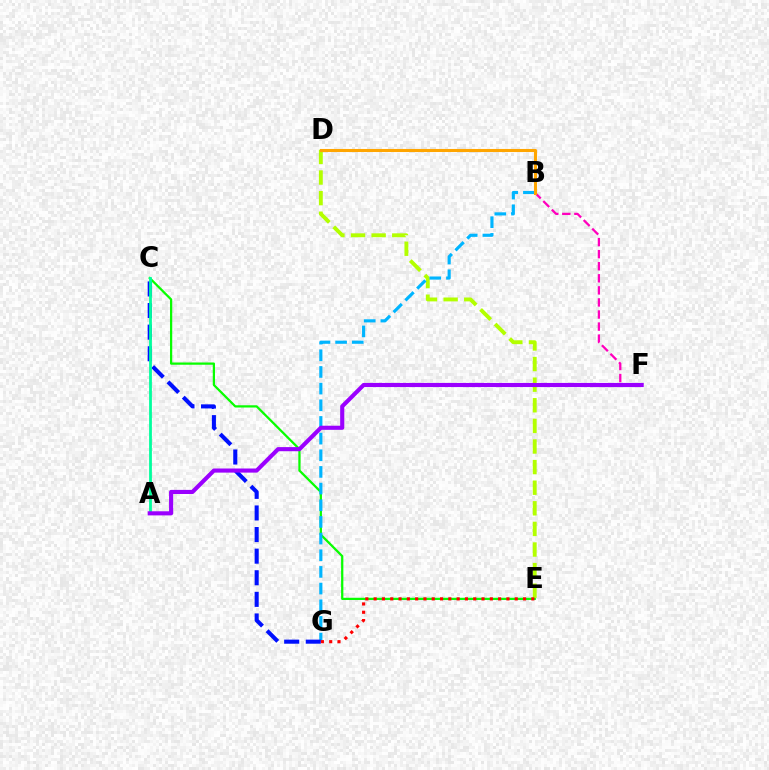{('C', 'E'): [{'color': '#08ff00', 'line_style': 'solid', 'thickness': 1.62}], ('D', 'E'): [{'color': '#b3ff00', 'line_style': 'dashed', 'thickness': 2.8}], ('B', 'G'): [{'color': '#00b5ff', 'line_style': 'dashed', 'thickness': 2.26}], ('B', 'F'): [{'color': '#ff00bd', 'line_style': 'dashed', 'thickness': 1.64}], ('C', 'G'): [{'color': '#0010ff', 'line_style': 'dashed', 'thickness': 2.93}], ('A', 'C'): [{'color': '#00ff9d', 'line_style': 'solid', 'thickness': 2.0}], ('E', 'G'): [{'color': '#ff0000', 'line_style': 'dotted', 'thickness': 2.25}], ('A', 'F'): [{'color': '#9b00ff', 'line_style': 'solid', 'thickness': 2.96}], ('B', 'D'): [{'color': '#ffa500', 'line_style': 'solid', 'thickness': 2.21}]}